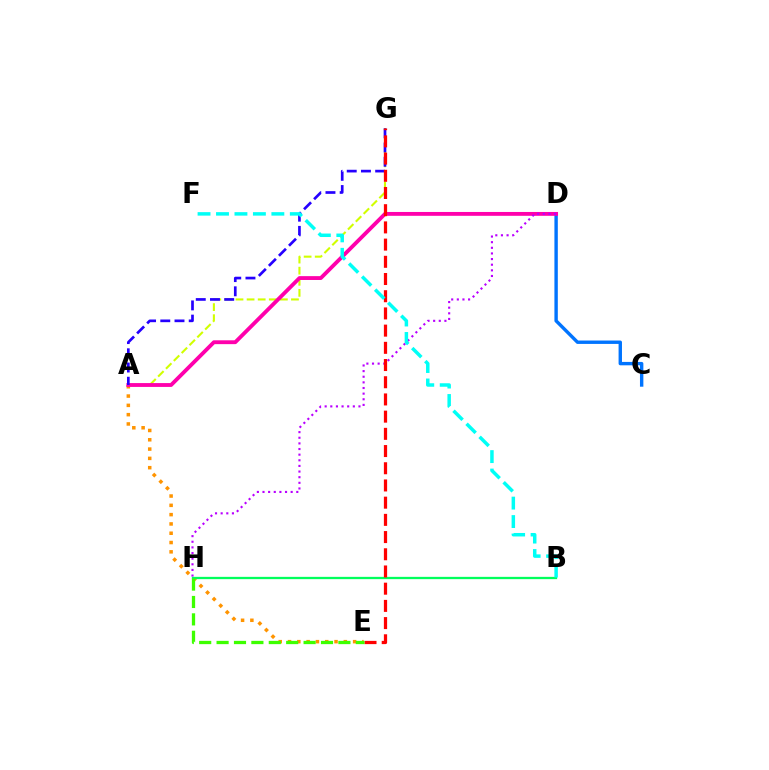{('A', 'G'): [{'color': '#d1ff00', 'line_style': 'dashed', 'thickness': 1.51}, {'color': '#2500ff', 'line_style': 'dashed', 'thickness': 1.93}], ('C', 'D'): [{'color': '#0074ff', 'line_style': 'solid', 'thickness': 2.44}], ('A', 'E'): [{'color': '#ff9400', 'line_style': 'dotted', 'thickness': 2.53}], ('A', 'D'): [{'color': '#ff00ac', 'line_style': 'solid', 'thickness': 2.77}], ('D', 'H'): [{'color': '#b900ff', 'line_style': 'dotted', 'thickness': 1.53}], ('B', 'H'): [{'color': '#00ff5c', 'line_style': 'solid', 'thickness': 1.65}], ('E', 'G'): [{'color': '#ff0000', 'line_style': 'dashed', 'thickness': 2.34}], ('E', 'H'): [{'color': '#3dff00', 'line_style': 'dashed', 'thickness': 2.36}], ('B', 'F'): [{'color': '#00fff6', 'line_style': 'dashed', 'thickness': 2.51}]}